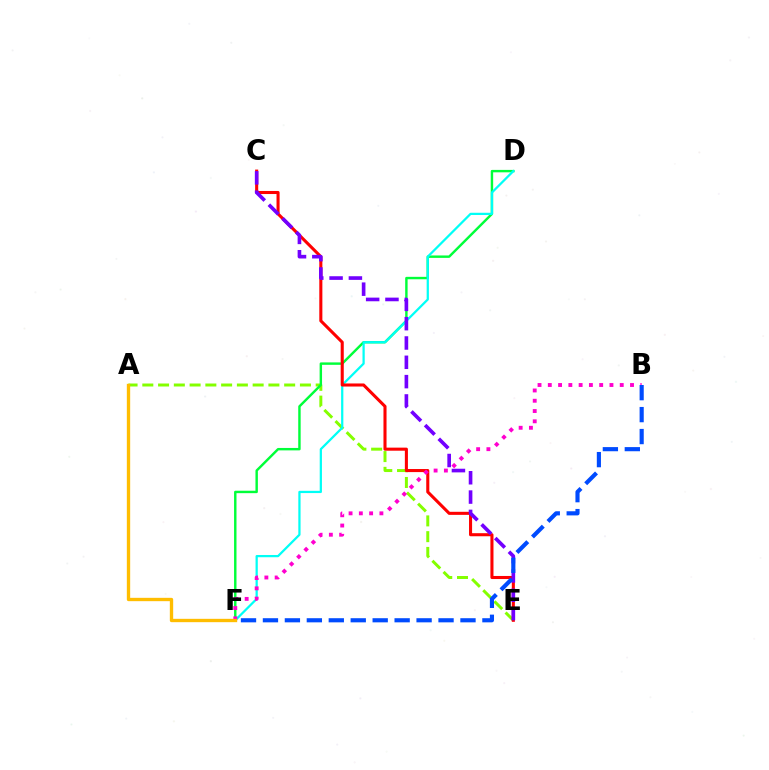{('A', 'E'): [{'color': '#84ff00', 'line_style': 'dashed', 'thickness': 2.14}], ('D', 'F'): [{'color': '#00ff39', 'line_style': 'solid', 'thickness': 1.75}, {'color': '#00fff6', 'line_style': 'solid', 'thickness': 1.62}], ('C', 'E'): [{'color': '#ff0000', 'line_style': 'solid', 'thickness': 2.21}, {'color': '#7200ff', 'line_style': 'dashed', 'thickness': 2.62}], ('B', 'F'): [{'color': '#ff00cf', 'line_style': 'dotted', 'thickness': 2.79}, {'color': '#004bff', 'line_style': 'dashed', 'thickness': 2.98}], ('A', 'F'): [{'color': '#ffbd00', 'line_style': 'solid', 'thickness': 2.41}]}